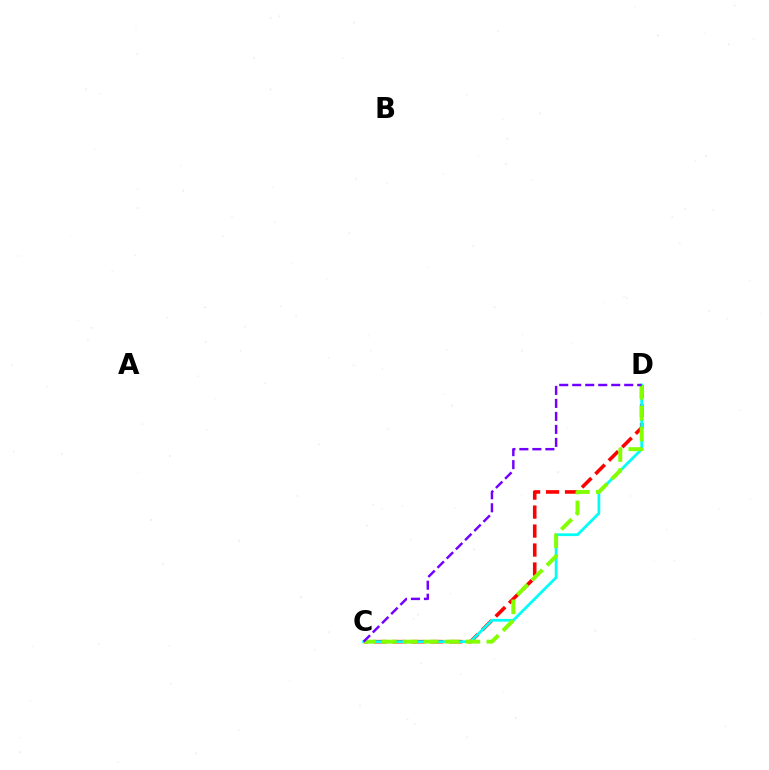{('C', 'D'): [{'color': '#ff0000', 'line_style': 'dashed', 'thickness': 2.58}, {'color': '#00fff6', 'line_style': 'solid', 'thickness': 1.98}, {'color': '#84ff00', 'line_style': 'dashed', 'thickness': 2.84}, {'color': '#7200ff', 'line_style': 'dashed', 'thickness': 1.77}]}